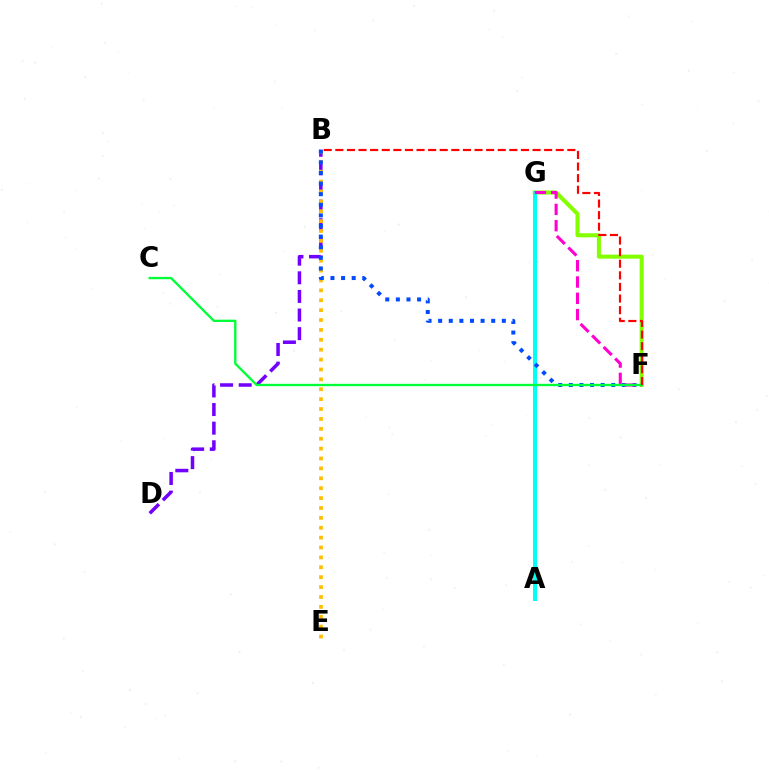{('B', 'D'): [{'color': '#7200ff', 'line_style': 'dashed', 'thickness': 2.53}], ('B', 'E'): [{'color': '#ffbd00', 'line_style': 'dotted', 'thickness': 2.69}], ('F', 'G'): [{'color': '#84ff00', 'line_style': 'solid', 'thickness': 2.91}, {'color': '#ff00cf', 'line_style': 'dashed', 'thickness': 2.21}], ('A', 'G'): [{'color': '#00fff6', 'line_style': 'solid', 'thickness': 2.9}], ('B', 'F'): [{'color': '#004bff', 'line_style': 'dotted', 'thickness': 2.88}, {'color': '#ff0000', 'line_style': 'dashed', 'thickness': 1.58}], ('C', 'F'): [{'color': '#00ff39', 'line_style': 'solid', 'thickness': 1.69}]}